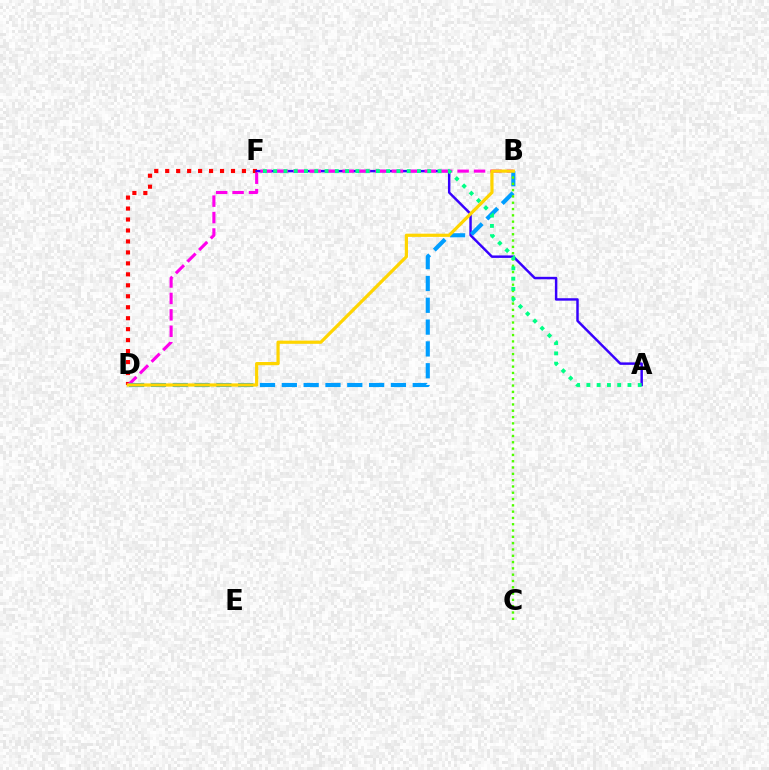{('D', 'F'): [{'color': '#ff0000', 'line_style': 'dotted', 'thickness': 2.98}], ('A', 'F'): [{'color': '#3700ff', 'line_style': 'solid', 'thickness': 1.77}, {'color': '#00ff86', 'line_style': 'dotted', 'thickness': 2.79}], ('B', 'D'): [{'color': '#ff00ed', 'line_style': 'dashed', 'thickness': 2.23}, {'color': '#009eff', 'line_style': 'dashed', 'thickness': 2.96}, {'color': '#ffd500', 'line_style': 'solid', 'thickness': 2.31}], ('B', 'C'): [{'color': '#4fff00', 'line_style': 'dotted', 'thickness': 1.71}]}